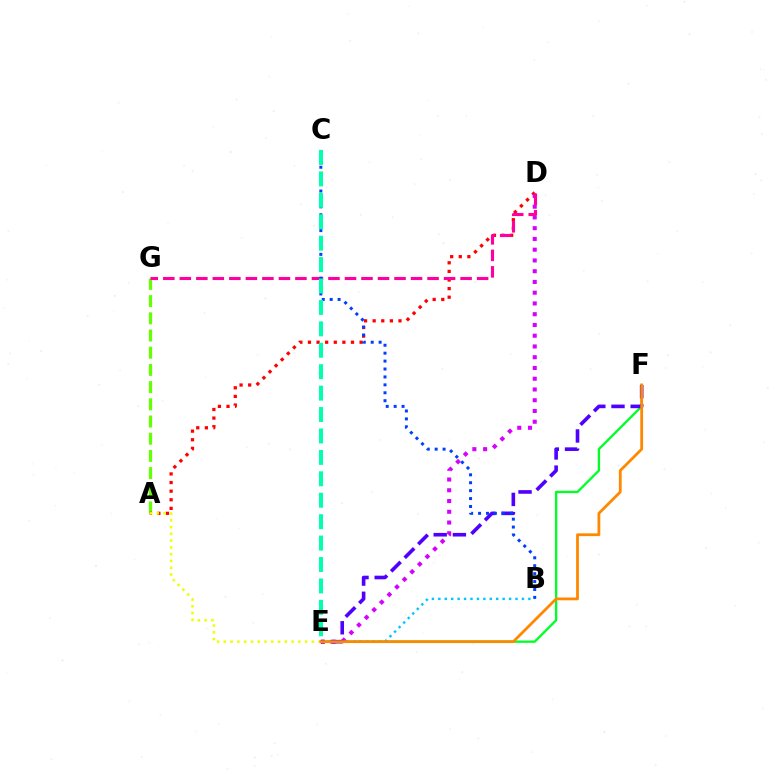{('E', 'F'): [{'color': '#00ff27', 'line_style': 'solid', 'thickness': 1.67}, {'color': '#4f00ff', 'line_style': 'dashed', 'thickness': 2.61}, {'color': '#ff8800', 'line_style': 'solid', 'thickness': 2.0}], ('A', 'G'): [{'color': '#66ff00', 'line_style': 'dashed', 'thickness': 2.34}], ('A', 'D'): [{'color': '#ff0000', 'line_style': 'dotted', 'thickness': 2.34}], ('D', 'E'): [{'color': '#d600ff', 'line_style': 'dotted', 'thickness': 2.92}], ('A', 'E'): [{'color': '#eeff00', 'line_style': 'dotted', 'thickness': 1.84}], ('D', 'G'): [{'color': '#ff00a0', 'line_style': 'dashed', 'thickness': 2.24}], ('B', 'E'): [{'color': '#00c7ff', 'line_style': 'dotted', 'thickness': 1.75}], ('B', 'C'): [{'color': '#003fff', 'line_style': 'dotted', 'thickness': 2.15}], ('C', 'E'): [{'color': '#00ffaf', 'line_style': 'dashed', 'thickness': 2.91}]}